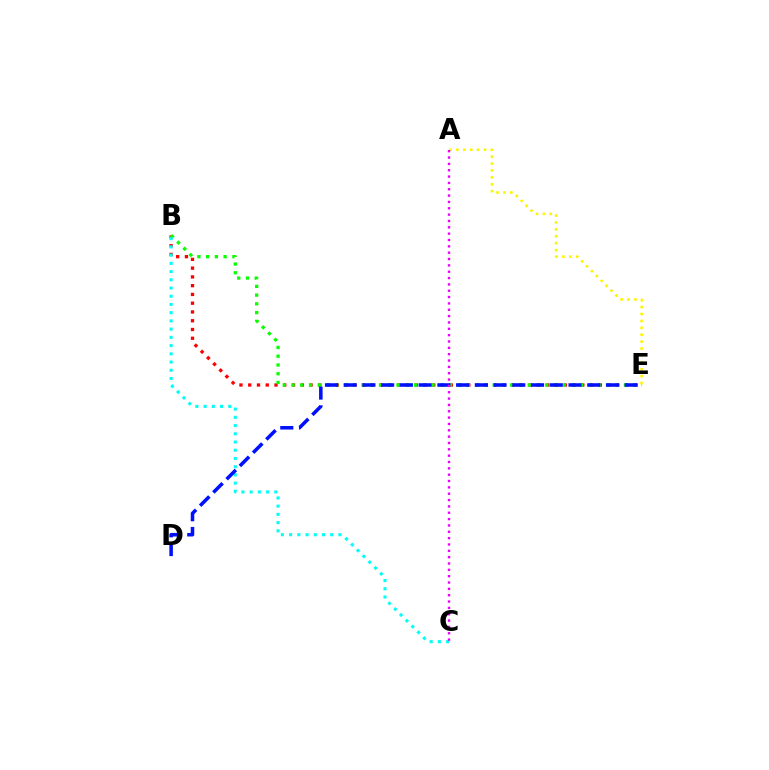{('B', 'E'): [{'color': '#ff0000', 'line_style': 'dotted', 'thickness': 2.38}, {'color': '#08ff00', 'line_style': 'dotted', 'thickness': 2.38}], ('A', 'E'): [{'color': '#fcf500', 'line_style': 'dotted', 'thickness': 1.88}], ('B', 'C'): [{'color': '#00fff6', 'line_style': 'dotted', 'thickness': 2.23}], ('D', 'E'): [{'color': '#0010ff', 'line_style': 'dashed', 'thickness': 2.55}], ('A', 'C'): [{'color': '#ee00ff', 'line_style': 'dotted', 'thickness': 1.72}]}